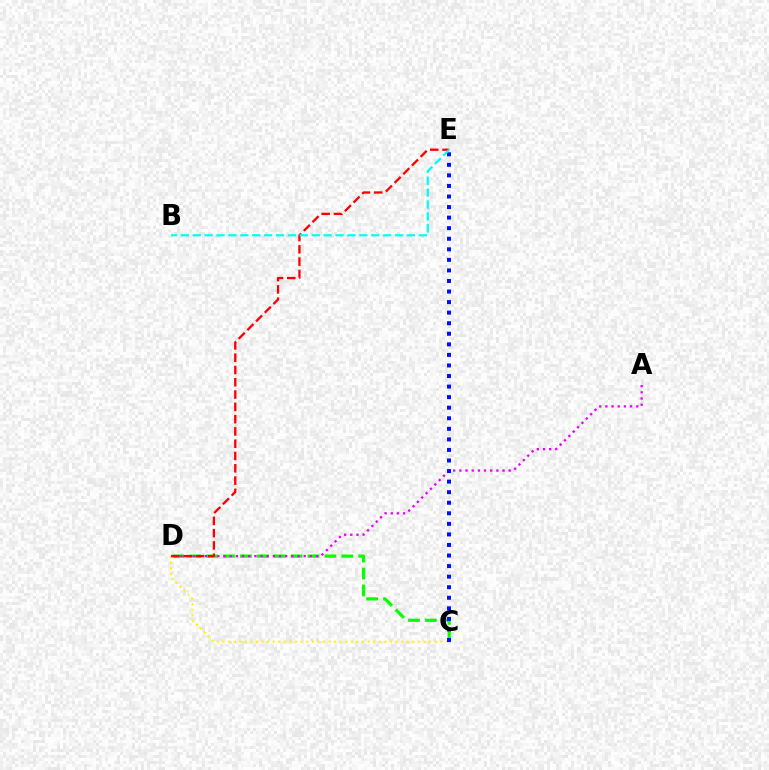{('C', 'D'): [{'color': '#fcf500', 'line_style': 'dotted', 'thickness': 1.52}, {'color': '#08ff00', 'line_style': 'dashed', 'thickness': 2.3}], ('A', 'D'): [{'color': '#ee00ff', 'line_style': 'dotted', 'thickness': 1.68}], ('C', 'E'): [{'color': '#0010ff', 'line_style': 'dotted', 'thickness': 2.87}], ('D', 'E'): [{'color': '#ff0000', 'line_style': 'dashed', 'thickness': 1.67}], ('B', 'E'): [{'color': '#00fff6', 'line_style': 'dashed', 'thickness': 1.62}]}